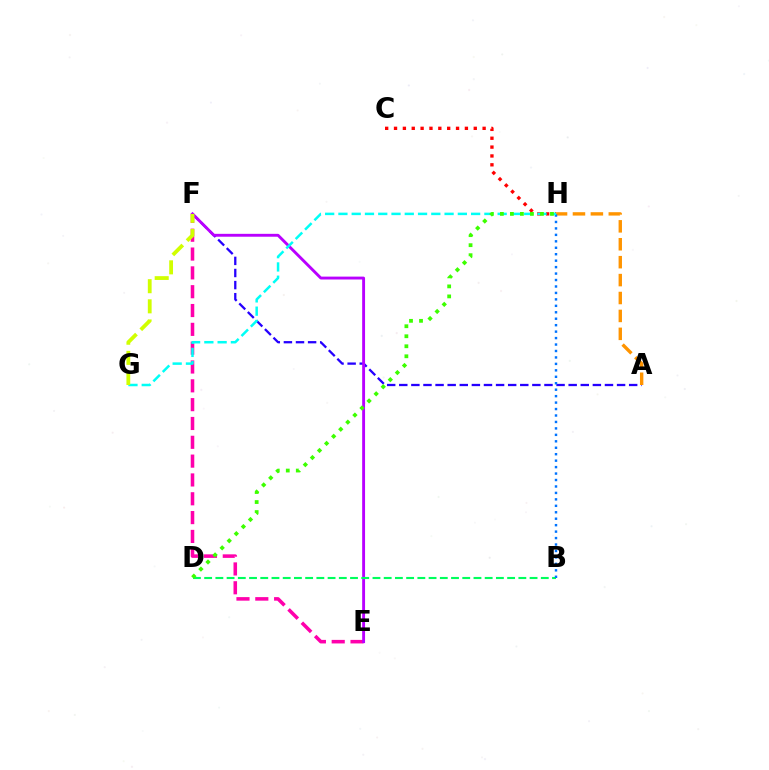{('A', 'F'): [{'color': '#2500ff', 'line_style': 'dashed', 'thickness': 1.64}], ('E', 'F'): [{'color': '#ff00ac', 'line_style': 'dashed', 'thickness': 2.56}, {'color': '#b900ff', 'line_style': 'solid', 'thickness': 2.08}], ('C', 'H'): [{'color': '#ff0000', 'line_style': 'dotted', 'thickness': 2.41}], ('A', 'H'): [{'color': '#ff9400', 'line_style': 'dashed', 'thickness': 2.43}], ('B', 'D'): [{'color': '#00ff5c', 'line_style': 'dashed', 'thickness': 1.52}], ('B', 'H'): [{'color': '#0074ff', 'line_style': 'dotted', 'thickness': 1.75}], ('G', 'H'): [{'color': '#00fff6', 'line_style': 'dashed', 'thickness': 1.8}], ('F', 'G'): [{'color': '#d1ff00', 'line_style': 'dashed', 'thickness': 2.73}], ('D', 'H'): [{'color': '#3dff00', 'line_style': 'dotted', 'thickness': 2.72}]}